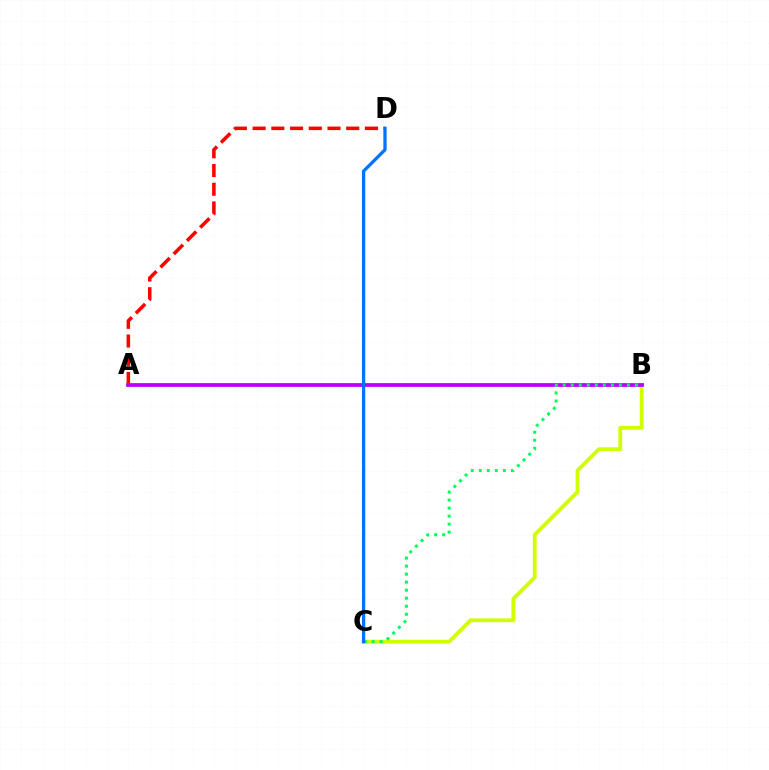{('B', 'C'): [{'color': '#d1ff00', 'line_style': 'solid', 'thickness': 2.75}, {'color': '#00ff5c', 'line_style': 'dotted', 'thickness': 2.18}], ('A', 'D'): [{'color': '#ff0000', 'line_style': 'dashed', 'thickness': 2.54}], ('A', 'B'): [{'color': '#b900ff', 'line_style': 'solid', 'thickness': 2.7}], ('C', 'D'): [{'color': '#0074ff', 'line_style': 'solid', 'thickness': 2.37}]}